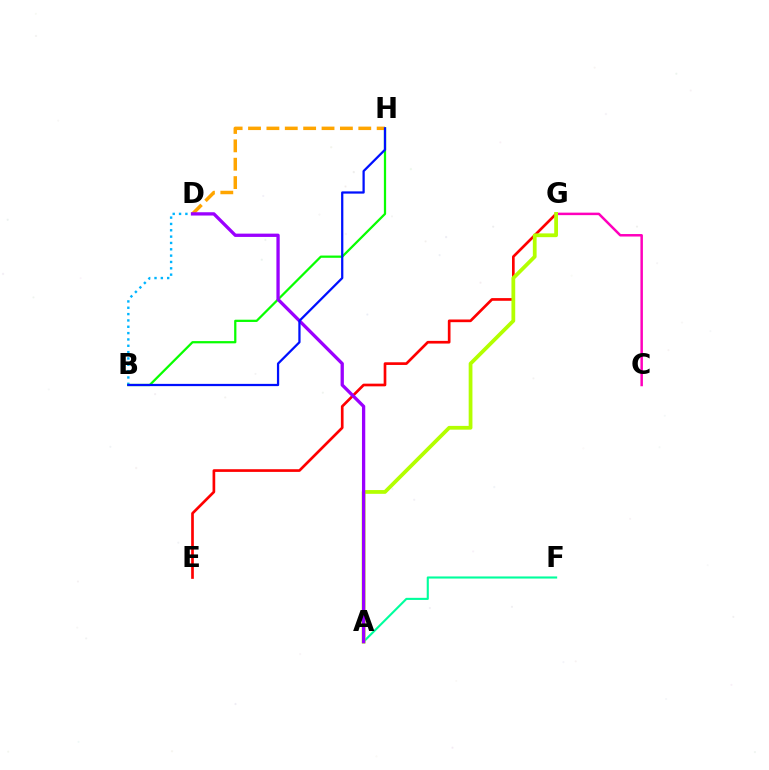{('A', 'F'): [{'color': '#00ff9d', 'line_style': 'solid', 'thickness': 1.52}], ('E', 'G'): [{'color': '#ff0000', 'line_style': 'solid', 'thickness': 1.93}], ('B', 'D'): [{'color': '#00b5ff', 'line_style': 'dotted', 'thickness': 1.72}], ('B', 'H'): [{'color': '#08ff00', 'line_style': 'solid', 'thickness': 1.62}, {'color': '#0010ff', 'line_style': 'solid', 'thickness': 1.62}], ('C', 'G'): [{'color': '#ff00bd', 'line_style': 'solid', 'thickness': 1.79}], ('A', 'G'): [{'color': '#b3ff00', 'line_style': 'solid', 'thickness': 2.71}], ('D', 'H'): [{'color': '#ffa500', 'line_style': 'dashed', 'thickness': 2.5}], ('A', 'D'): [{'color': '#9b00ff', 'line_style': 'solid', 'thickness': 2.37}]}